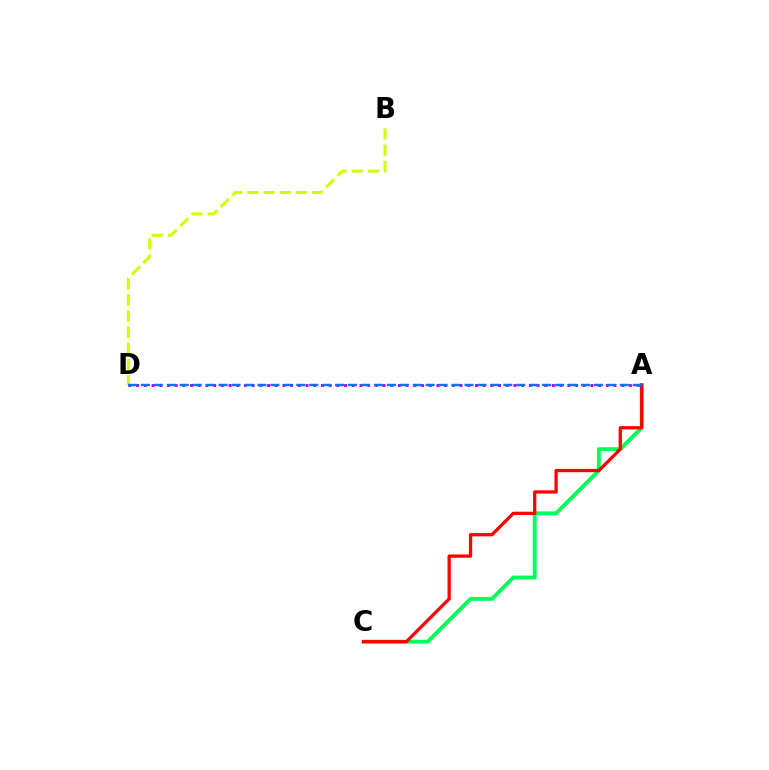{('A', 'C'): [{'color': '#00ff5c', 'line_style': 'solid', 'thickness': 2.81}, {'color': '#ff0000', 'line_style': 'solid', 'thickness': 2.35}], ('B', 'D'): [{'color': '#d1ff00', 'line_style': 'dashed', 'thickness': 2.2}], ('A', 'D'): [{'color': '#b900ff', 'line_style': 'dotted', 'thickness': 2.09}, {'color': '#0074ff', 'line_style': 'dashed', 'thickness': 1.76}]}